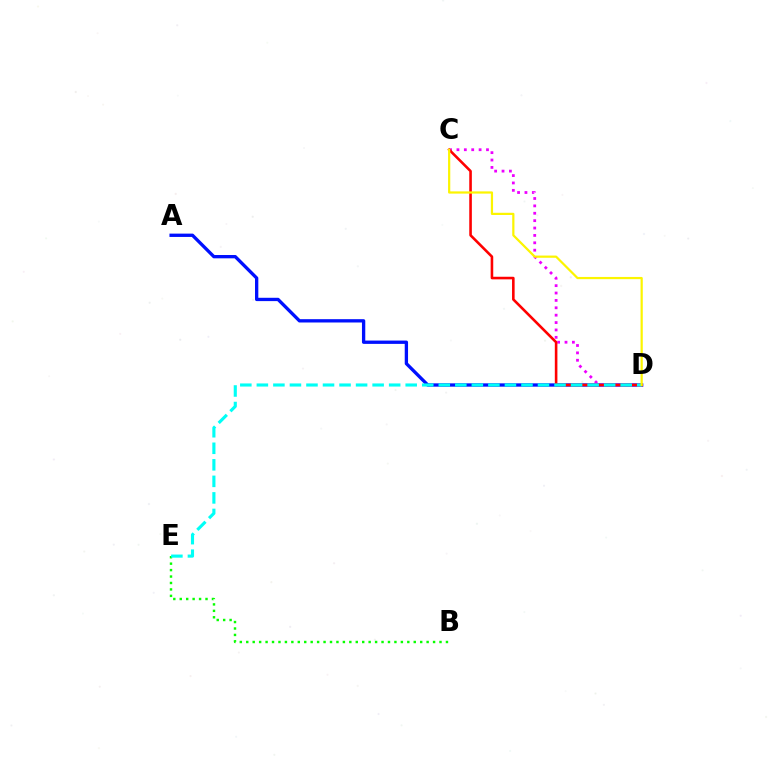{('A', 'D'): [{'color': '#0010ff', 'line_style': 'solid', 'thickness': 2.39}], ('C', 'D'): [{'color': '#ee00ff', 'line_style': 'dotted', 'thickness': 2.01}, {'color': '#ff0000', 'line_style': 'solid', 'thickness': 1.87}, {'color': '#fcf500', 'line_style': 'solid', 'thickness': 1.6}], ('B', 'E'): [{'color': '#08ff00', 'line_style': 'dotted', 'thickness': 1.75}], ('D', 'E'): [{'color': '#00fff6', 'line_style': 'dashed', 'thickness': 2.25}]}